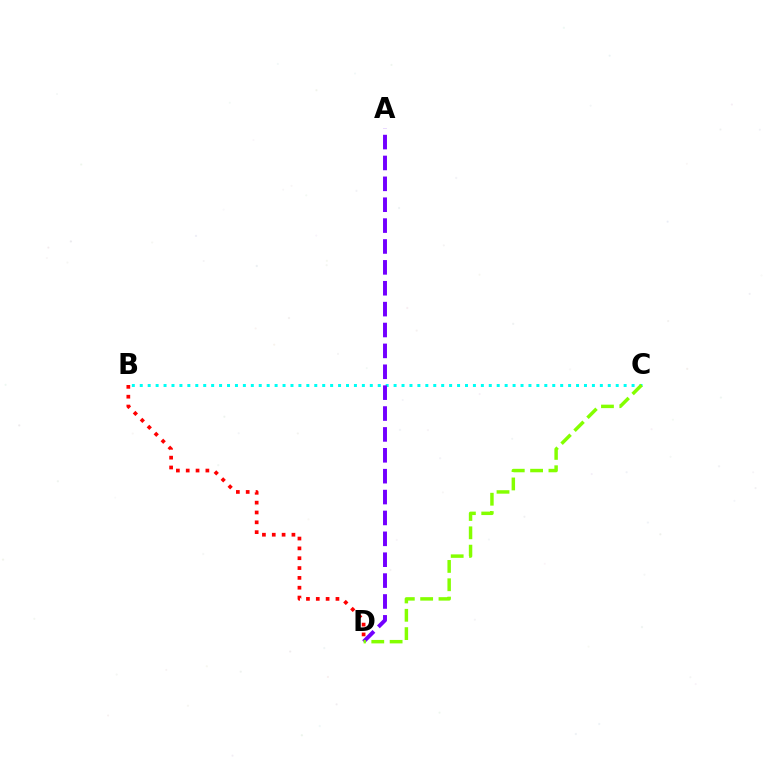{('B', 'C'): [{'color': '#00fff6', 'line_style': 'dotted', 'thickness': 2.16}], ('A', 'D'): [{'color': '#7200ff', 'line_style': 'dashed', 'thickness': 2.84}], ('C', 'D'): [{'color': '#84ff00', 'line_style': 'dashed', 'thickness': 2.49}], ('B', 'D'): [{'color': '#ff0000', 'line_style': 'dotted', 'thickness': 2.67}]}